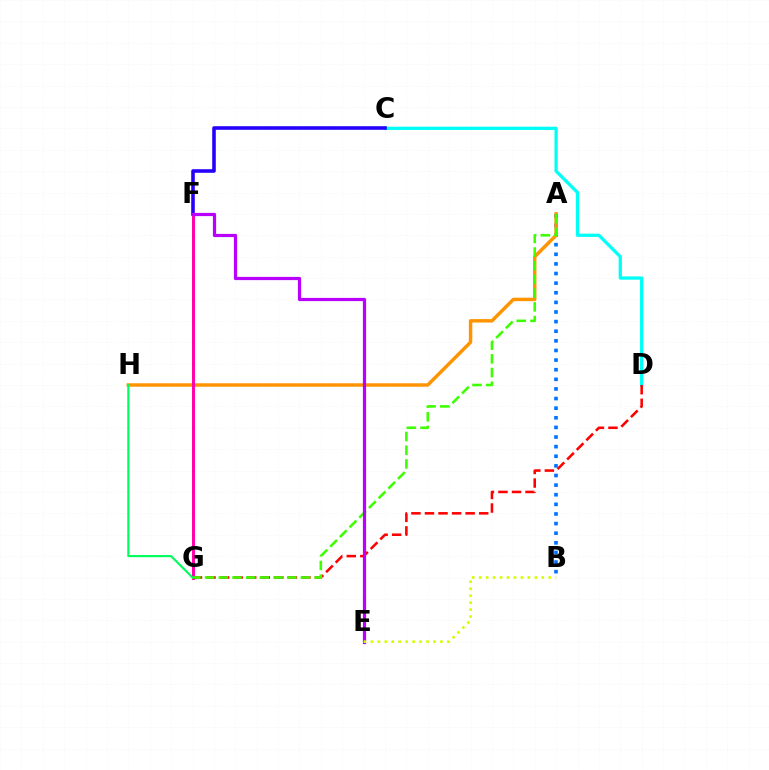{('C', 'D'): [{'color': '#00fff6', 'line_style': 'solid', 'thickness': 2.35}], ('C', 'F'): [{'color': '#2500ff', 'line_style': 'solid', 'thickness': 2.58}], ('A', 'B'): [{'color': '#0074ff', 'line_style': 'dotted', 'thickness': 2.61}], ('A', 'H'): [{'color': '#ff9400', 'line_style': 'solid', 'thickness': 2.49}], ('F', 'G'): [{'color': '#ff00ac', 'line_style': 'solid', 'thickness': 2.14}], ('D', 'G'): [{'color': '#ff0000', 'line_style': 'dashed', 'thickness': 1.84}], ('A', 'G'): [{'color': '#3dff00', 'line_style': 'dashed', 'thickness': 1.86}], ('E', 'F'): [{'color': '#b900ff', 'line_style': 'solid', 'thickness': 2.32}], ('B', 'E'): [{'color': '#d1ff00', 'line_style': 'dotted', 'thickness': 1.89}], ('G', 'H'): [{'color': '#00ff5c', 'line_style': 'solid', 'thickness': 1.55}]}